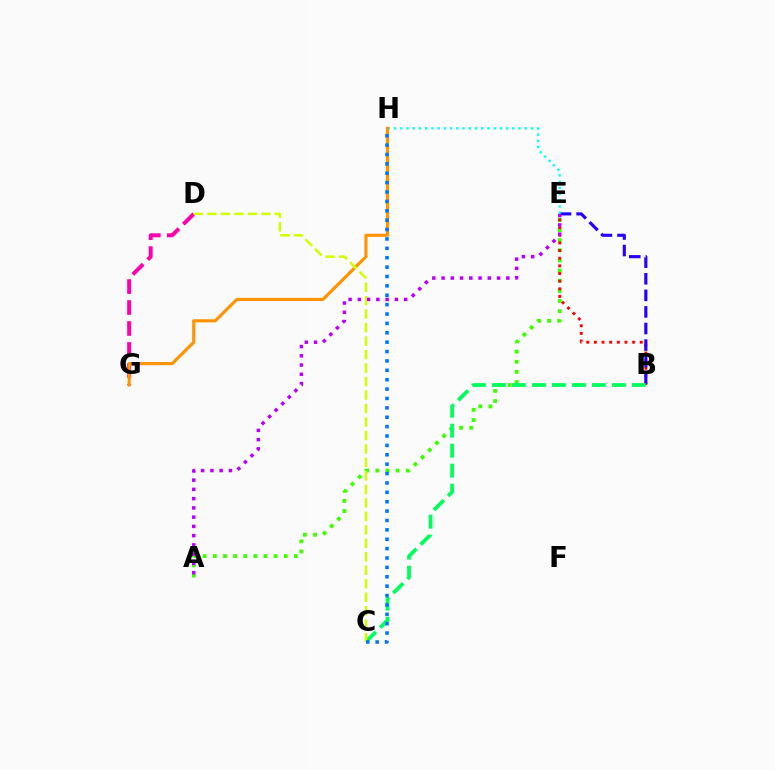{('A', 'E'): [{'color': '#3dff00', 'line_style': 'dotted', 'thickness': 2.75}, {'color': '#b900ff', 'line_style': 'dotted', 'thickness': 2.51}], ('B', 'E'): [{'color': '#ff0000', 'line_style': 'dotted', 'thickness': 2.08}, {'color': '#2500ff', 'line_style': 'dashed', 'thickness': 2.25}], ('D', 'G'): [{'color': '#ff00ac', 'line_style': 'dashed', 'thickness': 2.85}], ('B', 'C'): [{'color': '#00ff5c', 'line_style': 'dashed', 'thickness': 2.72}], ('E', 'H'): [{'color': '#00fff6', 'line_style': 'dotted', 'thickness': 1.69}], ('G', 'H'): [{'color': '#ff9400', 'line_style': 'solid', 'thickness': 2.27}], ('C', 'D'): [{'color': '#d1ff00', 'line_style': 'dashed', 'thickness': 1.83}], ('C', 'H'): [{'color': '#0074ff', 'line_style': 'dotted', 'thickness': 2.55}]}